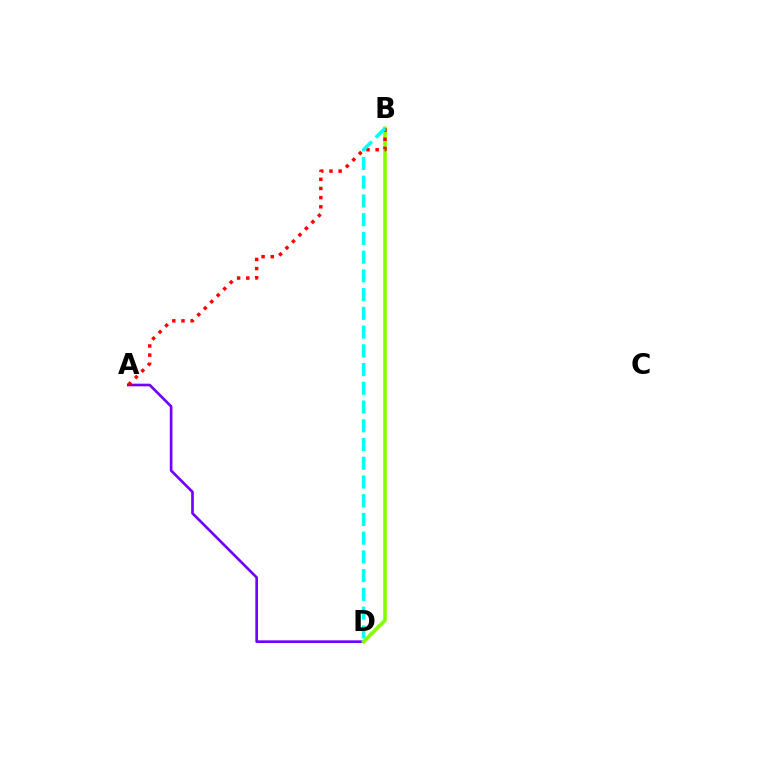{('A', 'D'): [{'color': '#7200ff', 'line_style': 'solid', 'thickness': 1.92}], ('B', 'D'): [{'color': '#84ff00', 'line_style': 'solid', 'thickness': 2.61}, {'color': '#00fff6', 'line_style': 'dashed', 'thickness': 2.54}], ('A', 'B'): [{'color': '#ff0000', 'line_style': 'dotted', 'thickness': 2.49}]}